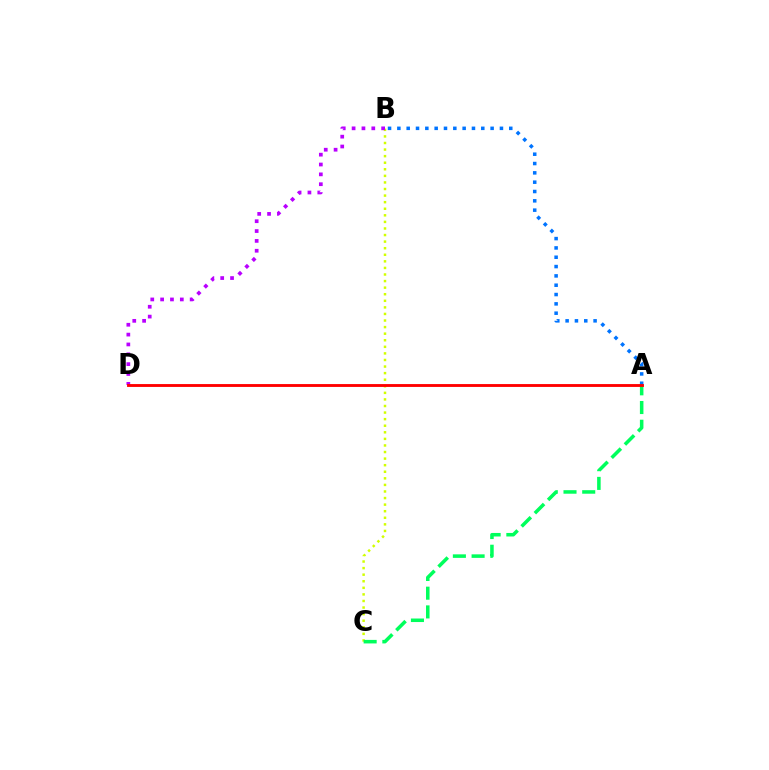{('B', 'C'): [{'color': '#d1ff00', 'line_style': 'dotted', 'thickness': 1.79}], ('A', 'B'): [{'color': '#0074ff', 'line_style': 'dotted', 'thickness': 2.53}], ('A', 'C'): [{'color': '#00ff5c', 'line_style': 'dashed', 'thickness': 2.54}], ('B', 'D'): [{'color': '#b900ff', 'line_style': 'dotted', 'thickness': 2.68}], ('A', 'D'): [{'color': '#ff0000', 'line_style': 'solid', 'thickness': 2.06}]}